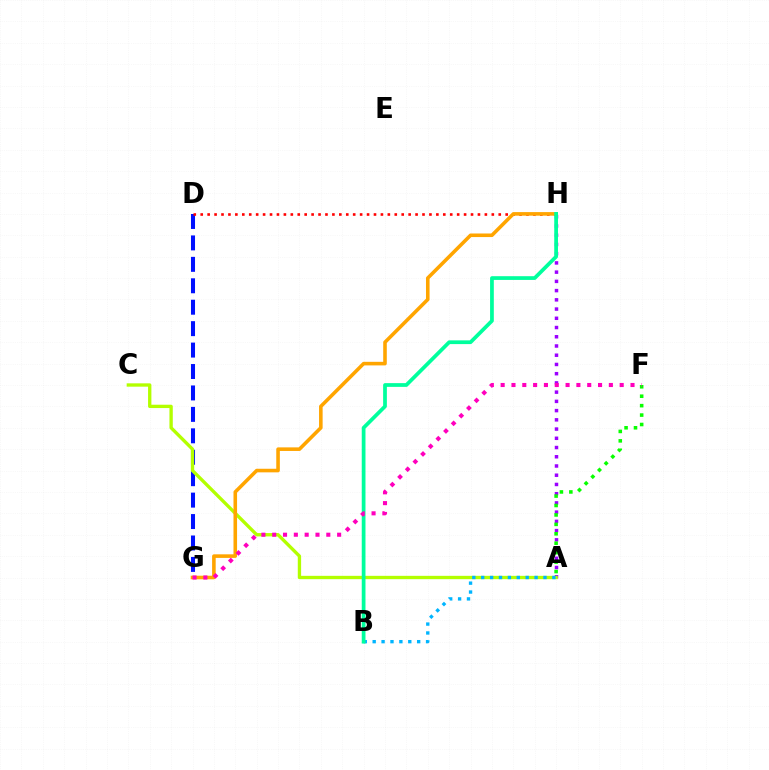{('A', 'H'): [{'color': '#9b00ff', 'line_style': 'dotted', 'thickness': 2.51}], ('D', 'G'): [{'color': '#0010ff', 'line_style': 'dashed', 'thickness': 2.91}], ('A', 'C'): [{'color': '#b3ff00', 'line_style': 'solid', 'thickness': 2.4}], ('A', 'F'): [{'color': '#08ff00', 'line_style': 'dotted', 'thickness': 2.56}], ('D', 'H'): [{'color': '#ff0000', 'line_style': 'dotted', 'thickness': 1.88}], ('A', 'B'): [{'color': '#00b5ff', 'line_style': 'dotted', 'thickness': 2.42}], ('G', 'H'): [{'color': '#ffa500', 'line_style': 'solid', 'thickness': 2.58}], ('B', 'H'): [{'color': '#00ff9d', 'line_style': 'solid', 'thickness': 2.69}], ('F', 'G'): [{'color': '#ff00bd', 'line_style': 'dotted', 'thickness': 2.94}]}